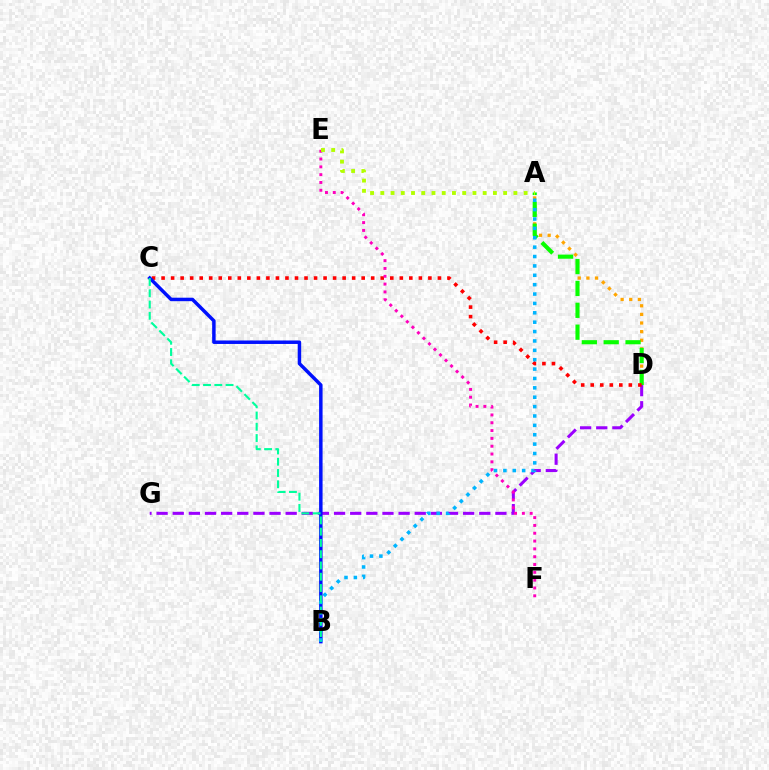{('D', 'G'): [{'color': '#9b00ff', 'line_style': 'dashed', 'thickness': 2.19}], ('A', 'D'): [{'color': '#ffa500', 'line_style': 'dotted', 'thickness': 2.34}, {'color': '#08ff00', 'line_style': 'dashed', 'thickness': 2.97}], ('C', 'D'): [{'color': '#ff0000', 'line_style': 'dotted', 'thickness': 2.59}], ('B', 'C'): [{'color': '#0010ff', 'line_style': 'solid', 'thickness': 2.5}, {'color': '#00ff9d', 'line_style': 'dashed', 'thickness': 1.53}], ('E', 'F'): [{'color': '#ff00bd', 'line_style': 'dotted', 'thickness': 2.12}], ('A', 'B'): [{'color': '#00b5ff', 'line_style': 'dotted', 'thickness': 2.55}], ('A', 'E'): [{'color': '#b3ff00', 'line_style': 'dotted', 'thickness': 2.78}]}